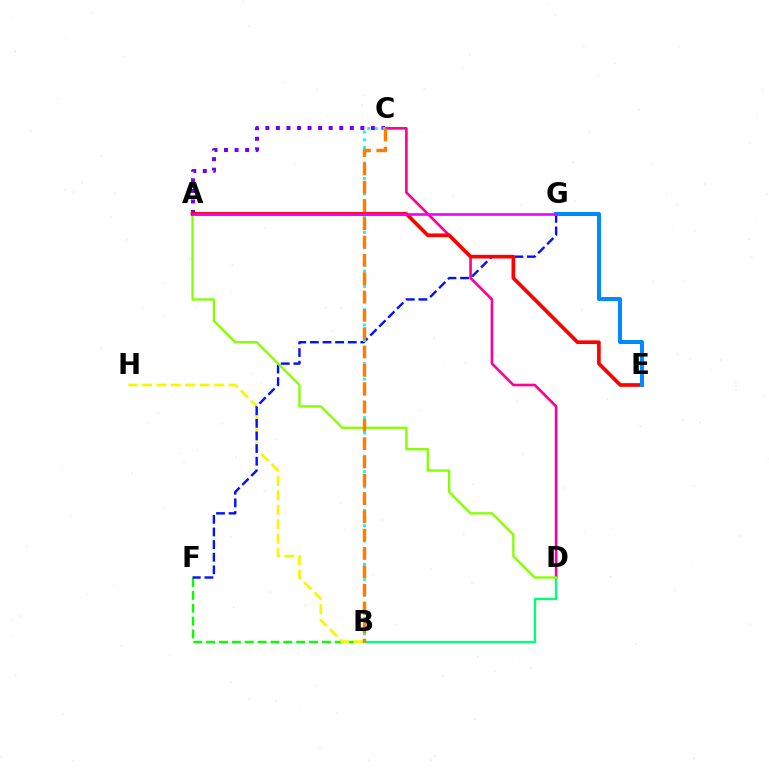{('A', 'C'): [{'color': '#7200ff', 'line_style': 'dotted', 'thickness': 2.87}], ('B', 'F'): [{'color': '#08ff00', 'line_style': 'dashed', 'thickness': 1.75}], ('C', 'D'): [{'color': '#ff0094', 'line_style': 'solid', 'thickness': 1.89}], ('B', 'H'): [{'color': '#fcf500', 'line_style': 'dashed', 'thickness': 1.96}], ('B', 'D'): [{'color': '#00ff74', 'line_style': 'solid', 'thickness': 1.66}], ('F', 'G'): [{'color': '#0010ff', 'line_style': 'dashed', 'thickness': 1.72}], ('B', 'C'): [{'color': '#00fff6', 'line_style': 'dotted', 'thickness': 2.1}, {'color': '#ff7c00', 'line_style': 'dashed', 'thickness': 2.49}], ('A', 'D'): [{'color': '#84ff00', 'line_style': 'solid', 'thickness': 1.66}], ('A', 'E'): [{'color': '#ff0000', 'line_style': 'solid', 'thickness': 2.65}], ('E', 'G'): [{'color': '#008cff', 'line_style': 'solid', 'thickness': 2.88}], ('A', 'G'): [{'color': '#ee00ff', 'line_style': 'solid', 'thickness': 1.88}]}